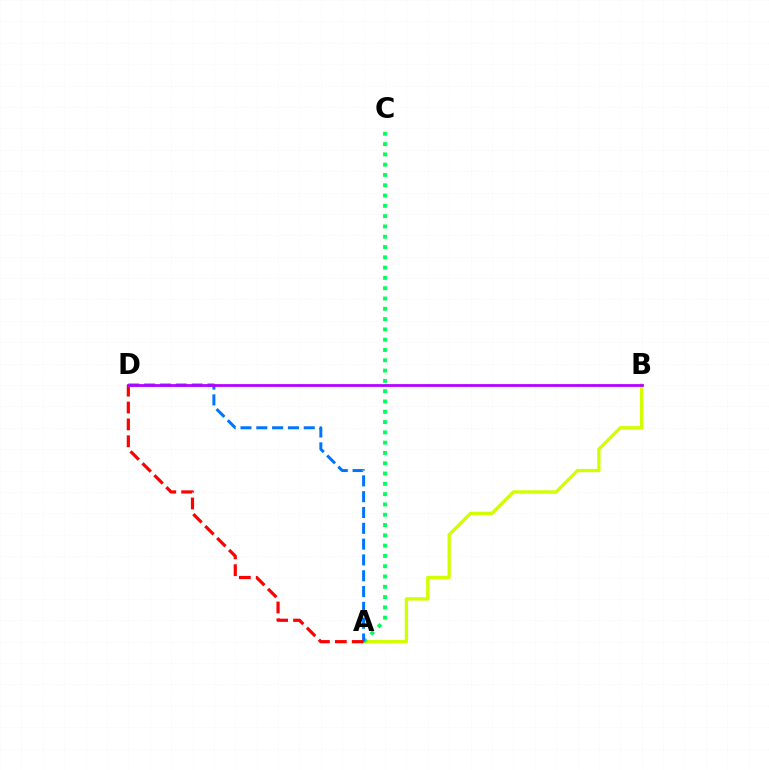{('A', 'B'): [{'color': '#d1ff00', 'line_style': 'solid', 'thickness': 2.39}], ('A', 'C'): [{'color': '#00ff5c', 'line_style': 'dotted', 'thickness': 2.8}], ('A', 'D'): [{'color': '#0074ff', 'line_style': 'dashed', 'thickness': 2.15}, {'color': '#ff0000', 'line_style': 'dashed', 'thickness': 2.29}], ('B', 'D'): [{'color': '#b900ff', 'line_style': 'solid', 'thickness': 2.01}]}